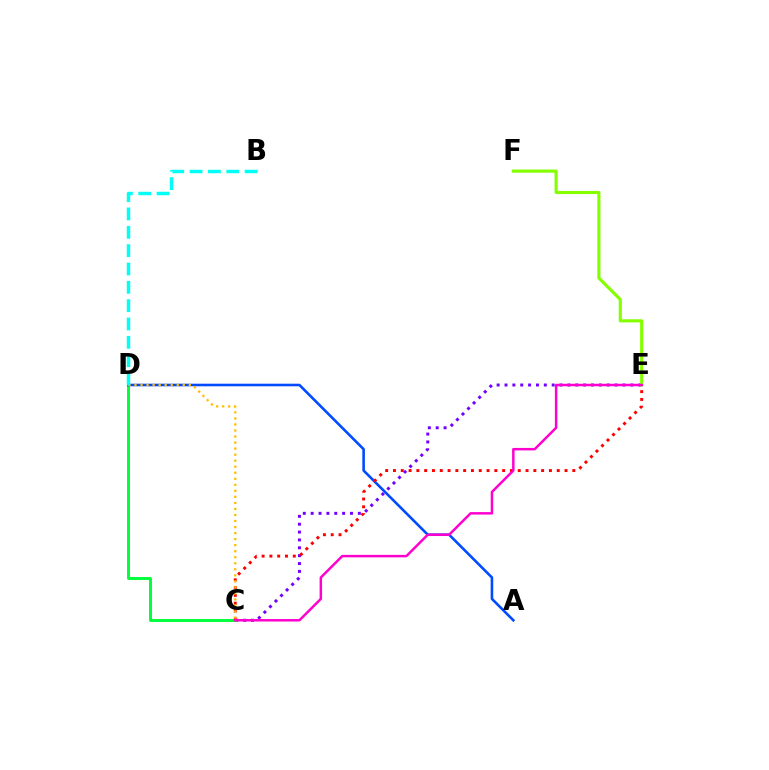{('C', 'E'): [{'color': '#7200ff', 'line_style': 'dotted', 'thickness': 2.14}, {'color': '#ff0000', 'line_style': 'dotted', 'thickness': 2.12}, {'color': '#ff00cf', 'line_style': 'solid', 'thickness': 1.78}], ('C', 'D'): [{'color': '#00ff39', 'line_style': 'solid', 'thickness': 2.12}, {'color': '#ffbd00', 'line_style': 'dotted', 'thickness': 1.64}], ('A', 'D'): [{'color': '#004bff', 'line_style': 'solid', 'thickness': 1.87}], ('E', 'F'): [{'color': '#84ff00', 'line_style': 'solid', 'thickness': 2.25}], ('B', 'D'): [{'color': '#00fff6', 'line_style': 'dashed', 'thickness': 2.49}]}